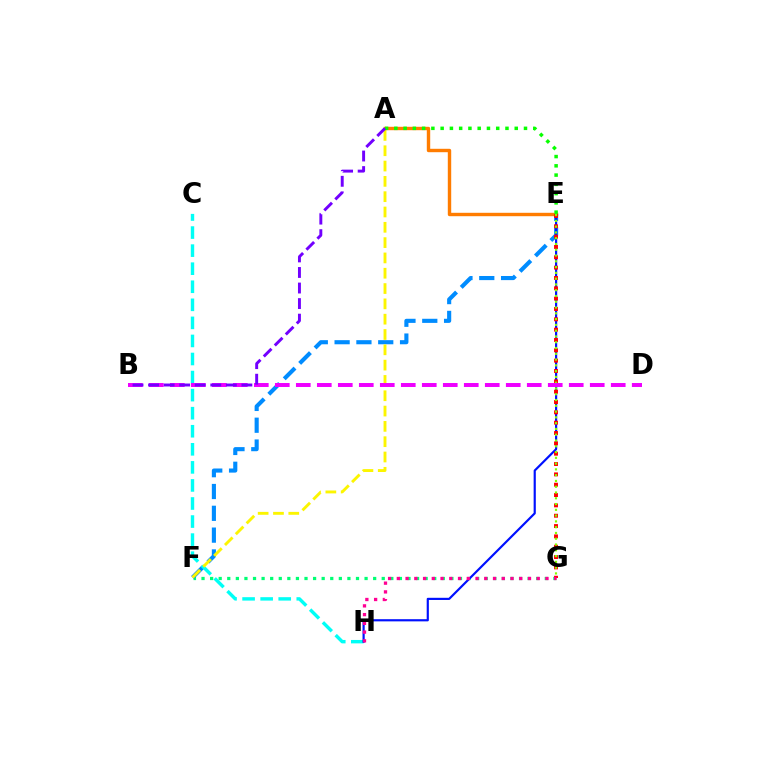{('F', 'G'): [{'color': '#00ff74', 'line_style': 'dotted', 'thickness': 2.33}], ('E', 'F'): [{'color': '#008cff', 'line_style': 'dashed', 'thickness': 2.96}], ('C', 'H'): [{'color': '#00fff6', 'line_style': 'dashed', 'thickness': 2.45}], ('E', 'H'): [{'color': '#0010ff', 'line_style': 'solid', 'thickness': 1.56}], ('A', 'F'): [{'color': '#fcf500', 'line_style': 'dashed', 'thickness': 2.08}], ('A', 'E'): [{'color': '#ff7c00', 'line_style': 'solid', 'thickness': 2.45}, {'color': '#08ff00', 'line_style': 'dotted', 'thickness': 2.52}], ('E', 'G'): [{'color': '#ff0000', 'line_style': 'dotted', 'thickness': 2.81}, {'color': '#84ff00', 'line_style': 'dotted', 'thickness': 1.57}], ('G', 'H'): [{'color': '#ff0094', 'line_style': 'dotted', 'thickness': 2.38}], ('B', 'D'): [{'color': '#ee00ff', 'line_style': 'dashed', 'thickness': 2.85}], ('A', 'B'): [{'color': '#7200ff', 'line_style': 'dashed', 'thickness': 2.11}]}